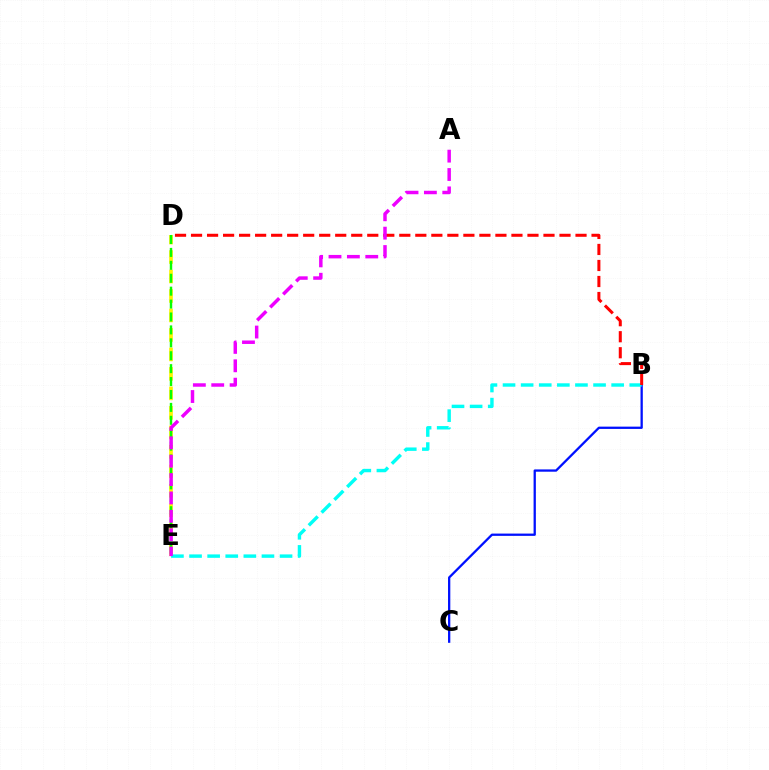{('B', 'C'): [{'color': '#0010ff', 'line_style': 'solid', 'thickness': 1.65}], ('D', 'E'): [{'color': '#fcf500', 'line_style': 'dashed', 'thickness': 2.65}, {'color': '#08ff00', 'line_style': 'dashed', 'thickness': 1.75}], ('B', 'E'): [{'color': '#00fff6', 'line_style': 'dashed', 'thickness': 2.46}], ('B', 'D'): [{'color': '#ff0000', 'line_style': 'dashed', 'thickness': 2.18}], ('A', 'E'): [{'color': '#ee00ff', 'line_style': 'dashed', 'thickness': 2.5}]}